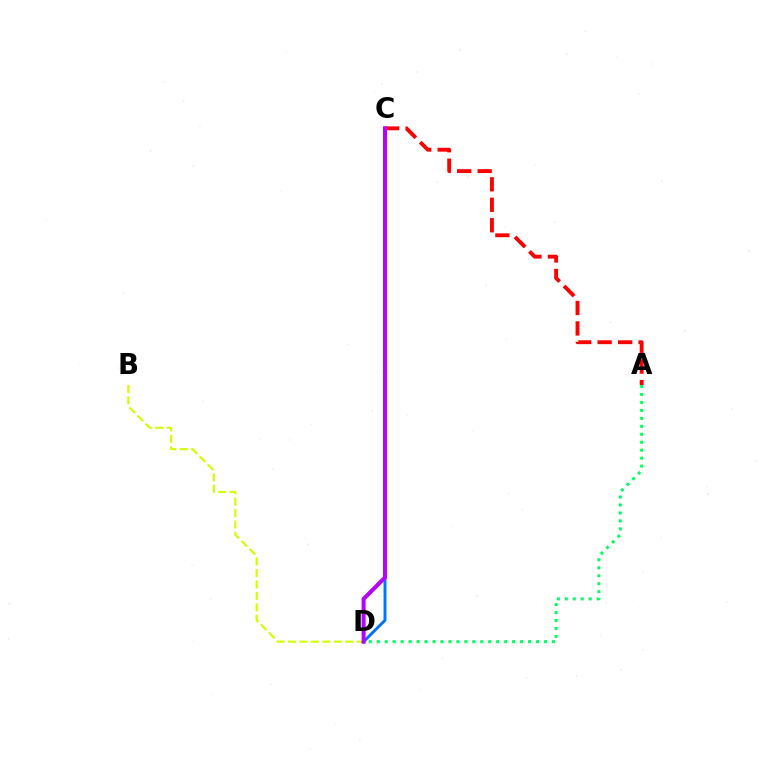{('A', 'C'): [{'color': '#ff0000', 'line_style': 'dashed', 'thickness': 2.78}], ('B', 'D'): [{'color': '#d1ff00', 'line_style': 'dashed', 'thickness': 1.55}], ('A', 'D'): [{'color': '#00ff5c', 'line_style': 'dotted', 'thickness': 2.16}], ('C', 'D'): [{'color': '#0074ff', 'line_style': 'solid', 'thickness': 2.1}, {'color': '#b900ff', 'line_style': 'solid', 'thickness': 2.9}]}